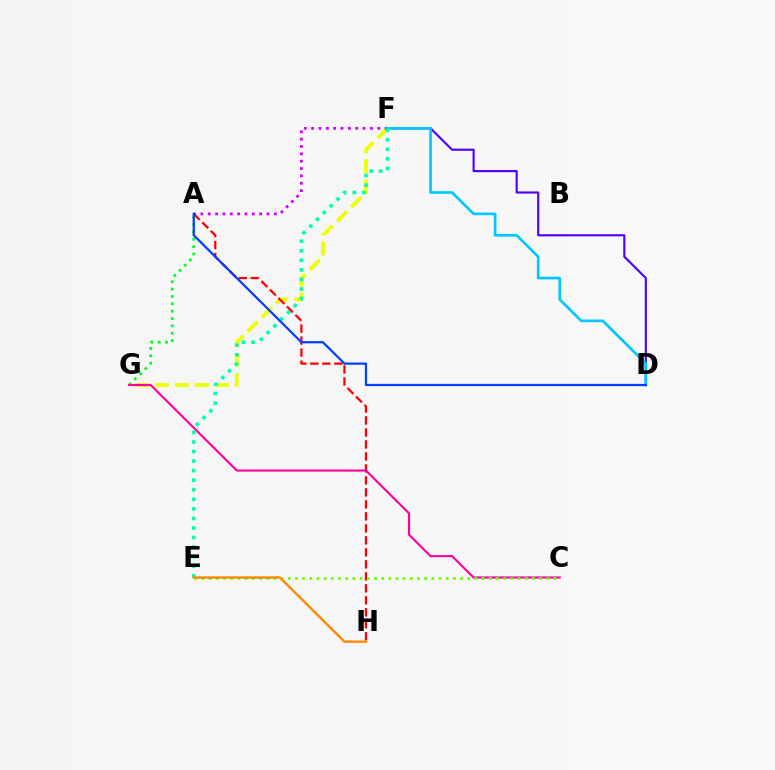{('A', 'G'): [{'color': '#00ff27', 'line_style': 'dotted', 'thickness': 2.0}], ('F', 'G'): [{'color': '#eeff00', 'line_style': 'dashed', 'thickness': 2.72}], ('A', 'F'): [{'color': '#d600ff', 'line_style': 'dotted', 'thickness': 2.0}], ('A', 'H'): [{'color': '#ff0000', 'line_style': 'dashed', 'thickness': 1.63}], ('D', 'F'): [{'color': '#4f00ff', 'line_style': 'solid', 'thickness': 1.54}, {'color': '#00c7ff', 'line_style': 'solid', 'thickness': 1.92}], ('C', 'G'): [{'color': '#ff00a0', 'line_style': 'solid', 'thickness': 1.53}], ('E', 'F'): [{'color': '#00ffaf', 'line_style': 'dotted', 'thickness': 2.6}], ('A', 'D'): [{'color': '#003fff', 'line_style': 'solid', 'thickness': 1.6}], ('C', 'E'): [{'color': '#66ff00', 'line_style': 'dotted', 'thickness': 1.95}], ('E', 'H'): [{'color': '#ff8800', 'line_style': 'solid', 'thickness': 1.71}]}